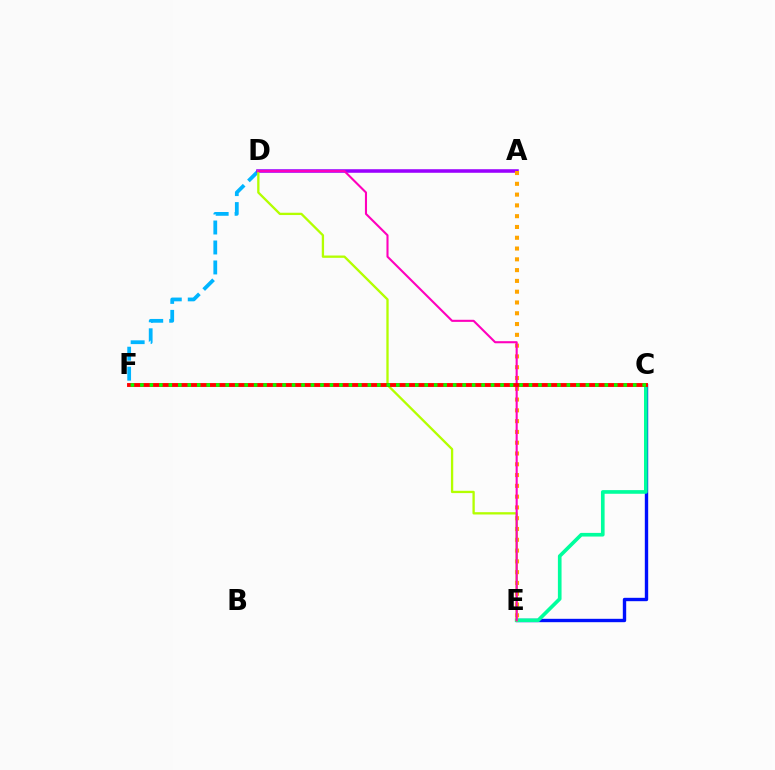{('D', 'F'): [{'color': '#00b5ff', 'line_style': 'dashed', 'thickness': 2.71}], ('C', 'E'): [{'color': '#0010ff', 'line_style': 'solid', 'thickness': 2.43}, {'color': '#00ff9d', 'line_style': 'solid', 'thickness': 2.63}], ('A', 'D'): [{'color': '#9b00ff', 'line_style': 'solid', 'thickness': 2.55}], ('A', 'E'): [{'color': '#ffa500', 'line_style': 'dotted', 'thickness': 2.93}], ('D', 'E'): [{'color': '#b3ff00', 'line_style': 'solid', 'thickness': 1.67}, {'color': '#ff00bd', 'line_style': 'solid', 'thickness': 1.51}], ('C', 'F'): [{'color': '#ff0000', 'line_style': 'solid', 'thickness': 2.79}, {'color': '#08ff00', 'line_style': 'dotted', 'thickness': 2.58}]}